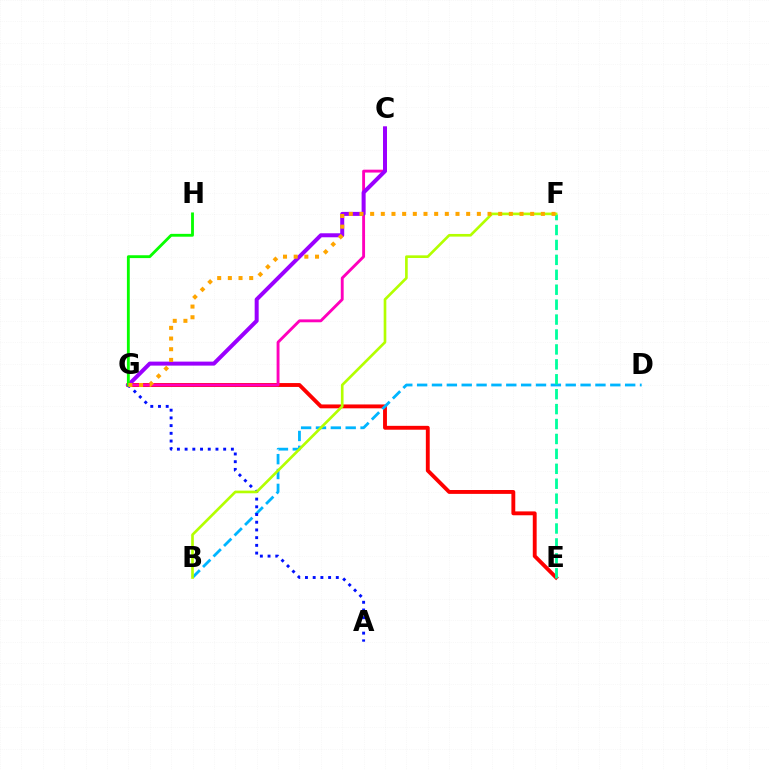{('E', 'G'): [{'color': '#ff0000', 'line_style': 'solid', 'thickness': 2.79}], ('B', 'D'): [{'color': '#00b5ff', 'line_style': 'dashed', 'thickness': 2.02}], ('E', 'F'): [{'color': '#00ff9d', 'line_style': 'dashed', 'thickness': 2.03}], ('C', 'G'): [{'color': '#ff00bd', 'line_style': 'solid', 'thickness': 2.07}, {'color': '#9b00ff', 'line_style': 'solid', 'thickness': 2.88}], ('A', 'G'): [{'color': '#0010ff', 'line_style': 'dotted', 'thickness': 2.1}], ('G', 'H'): [{'color': '#08ff00', 'line_style': 'solid', 'thickness': 2.05}], ('B', 'F'): [{'color': '#b3ff00', 'line_style': 'solid', 'thickness': 1.91}], ('F', 'G'): [{'color': '#ffa500', 'line_style': 'dotted', 'thickness': 2.9}]}